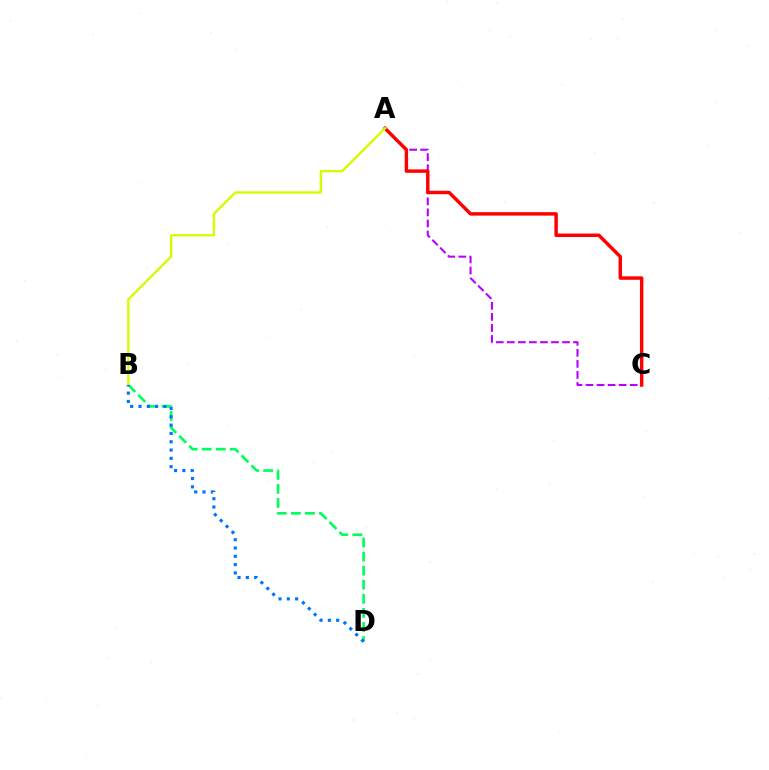{('A', 'C'): [{'color': '#b900ff', 'line_style': 'dashed', 'thickness': 1.5}, {'color': '#ff0000', 'line_style': 'solid', 'thickness': 2.49}], ('B', 'D'): [{'color': '#00ff5c', 'line_style': 'dashed', 'thickness': 1.91}, {'color': '#0074ff', 'line_style': 'dotted', 'thickness': 2.26}], ('A', 'B'): [{'color': '#d1ff00', 'line_style': 'solid', 'thickness': 1.7}]}